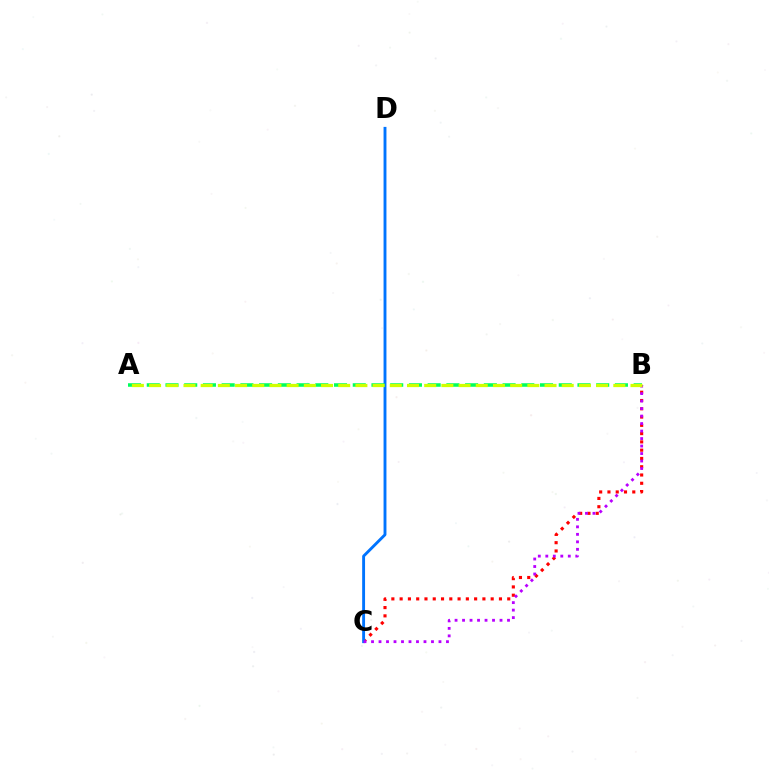{('B', 'C'): [{'color': '#ff0000', 'line_style': 'dotted', 'thickness': 2.25}, {'color': '#b900ff', 'line_style': 'dotted', 'thickness': 2.04}], ('C', 'D'): [{'color': '#0074ff', 'line_style': 'solid', 'thickness': 2.08}], ('A', 'B'): [{'color': '#00ff5c', 'line_style': 'dashed', 'thickness': 2.54}, {'color': '#d1ff00', 'line_style': 'dashed', 'thickness': 2.34}]}